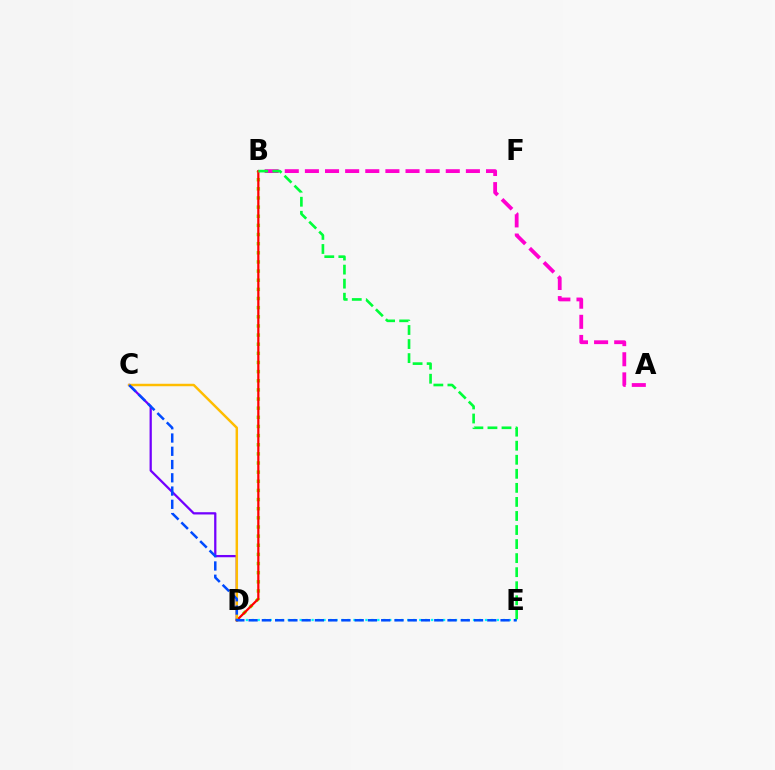{('D', 'E'): [{'color': '#00fff6', 'line_style': 'dotted', 'thickness': 1.62}], ('C', 'D'): [{'color': '#7200ff', 'line_style': 'solid', 'thickness': 1.63}, {'color': '#ffbd00', 'line_style': 'solid', 'thickness': 1.78}], ('B', 'D'): [{'color': '#84ff00', 'line_style': 'dotted', 'thickness': 2.48}, {'color': '#ff0000', 'line_style': 'solid', 'thickness': 1.6}], ('A', 'B'): [{'color': '#ff00cf', 'line_style': 'dashed', 'thickness': 2.73}], ('B', 'E'): [{'color': '#00ff39', 'line_style': 'dashed', 'thickness': 1.91}], ('C', 'E'): [{'color': '#004bff', 'line_style': 'dashed', 'thickness': 1.8}]}